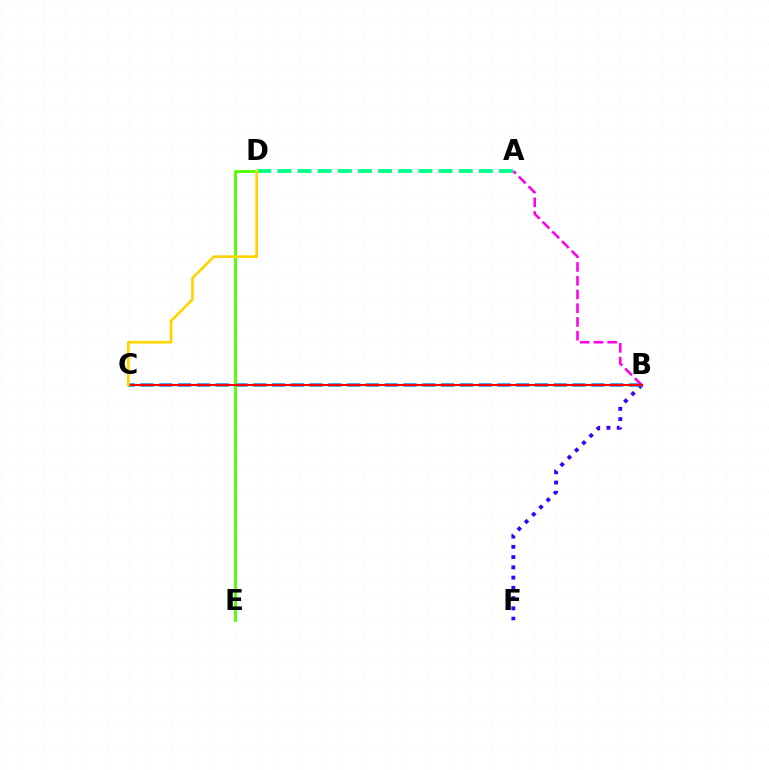{('B', 'F'): [{'color': '#3700ff', 'line_style': 'dotted', 'thickness': 2.79}], ('B', 'C'): [{'color': '#009eff', 'line_style': 'dashed', 'thickness': 2.55}, {'color': '#ff0000', 'line_style': 'solid', 'thickness': 1.55}], ('A', 'D'): [{'color': '#00ff86', 'line_style': 'dashed', 'thickness': 2.74}], ('A', 'B'): [{'color': '#ff00ed', 'line_style': 'dashed', 'thickness': 1.87}], ('D', 'E'): [{'color': '#4fff00', 'line_style': 'solid', 'thickness': 2.04}], ('C', 'D'): [{'color': '#ffd500', 'line_style': 'solid', 'thickness': 1.94}]}